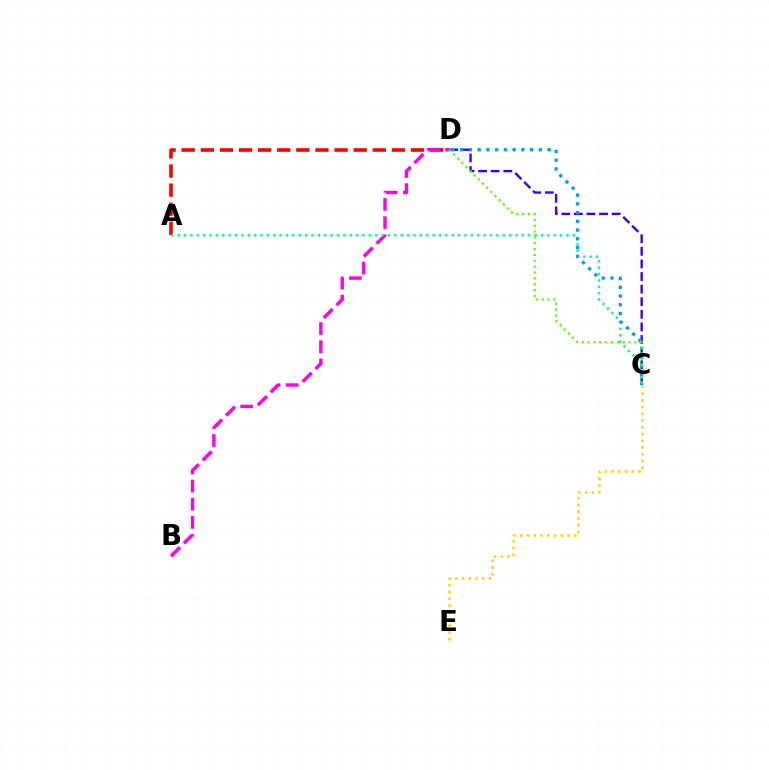{('C', 'D'): [{'color': '#3700ff', 'line_style': 'dashed', 'thickness': 1.71}, {'color': '#009eff', 'line_style': 'dotted', 'thickness': 2.38}, {'color': '#4fff00', 'line_style': 'dotted', 'thickness': 1.59}], ('A', 'D'): [{'color': '#ff0000', 'line_style': 'dashed', 'thickness': 2.6}], ('B', 'D'): [{'color': '#ff00ed', 'line_style': 'dashed', 'thickness': 2.46}], ('A', 'C'): [{'color': '#00ff86', 'line_style': 'dotted', 'thickness': 1.73}], ('C', 'E'): [{'color': '#ffd500', 'line_style': 'dotted', 'thickness': 1.83}]}